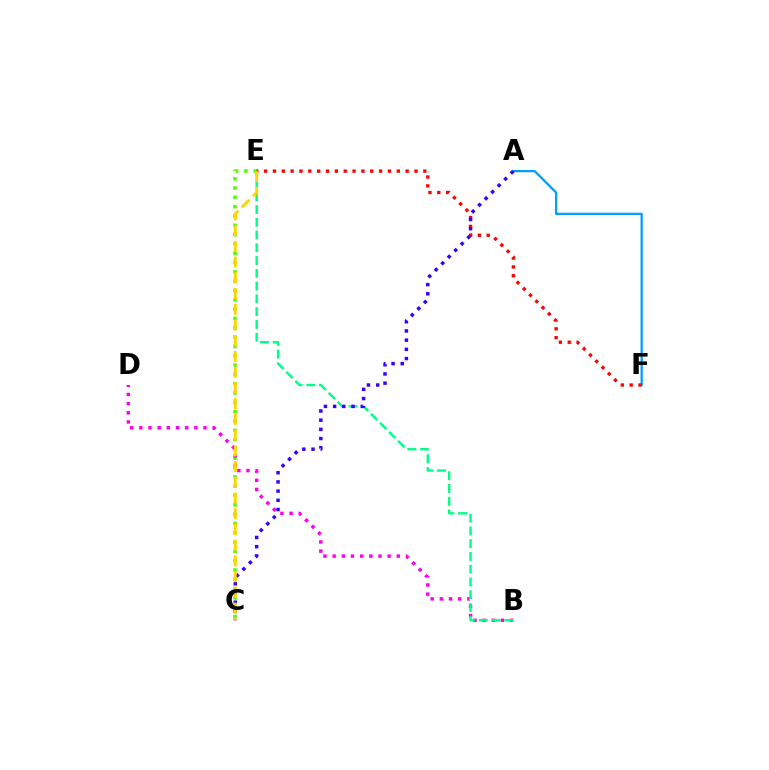{('C', 'E'): [{'color': '#4fff00', 'line_style': 'dotted', 'thickness': 2.53}, {'color': '#ffd500', 'line_style': 'dashed', 'thickness': 2.14}], ('B', 'D'): [{'color': '#ff00ed', 'line_style': 'dotted', 'thickness': 2.49}], ('A', 'F'): [{'color': '#009eff', 'line_style': 'solid', 'thickness': 1.64}], ('B', 'E'): [{'color': '#00ff86', 'line_style': 'dashed', 'thickness': 1.73}], ('E', 'F'): [{'color': '#ff0000', 'line_style': 'dotted', 'thickness': 2.4}], ('A', 'C'): [{'color': '#3700ff', 'line_style': 'dotted', 'thickness': 2.5}]}